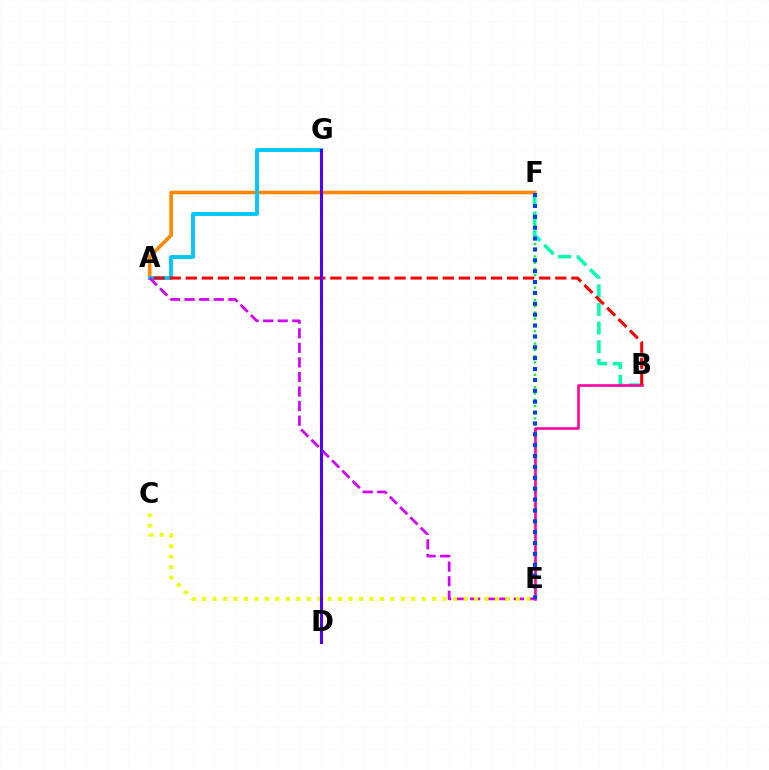{('A', 'F'): [{'color': '#ff8800', 'line_style': 'solid', 'thickness': 2.58}], ('E', 'F'): [{'color': '#00ff27', 'line_style': 'dotted', 'thickness': 1.69}, {'color': '#003fff', 'line_style': 'dotted', 'thickness': 2.95}], ('B', 'F'): [{'color': '#00ffaf', 'line_style': 'dashed', 'thickness': 2.53}], ('B', 'E'): [{'color': '#ff00a0', 'line_style': 'solid', 'thickness': 1.87}], ('D', 'G'): [{'color': '#66ff00', 'line_style': 'dotted', 'thickness': 2.0}, {'color': '#4f00ff', 'line_style': 'solid', 'thickness': 2.2}], ('A', 'G'): [{'color': '#00c7ff', 'line_style': 'solid', 'thickness': 2.78}], ('A', 'B'): [{'color': '#ff0000', 'line_style': 'dashed', 'thickness': 2.18}], ('A', 'E'): [{'color': '#d600ff', 'line_style': 'dashed', 'thickness': 1.98}], ('C', 'E'): [{'color': '#eeff00', 'line_style': 'dotted', 'thickness': 2.84}]}